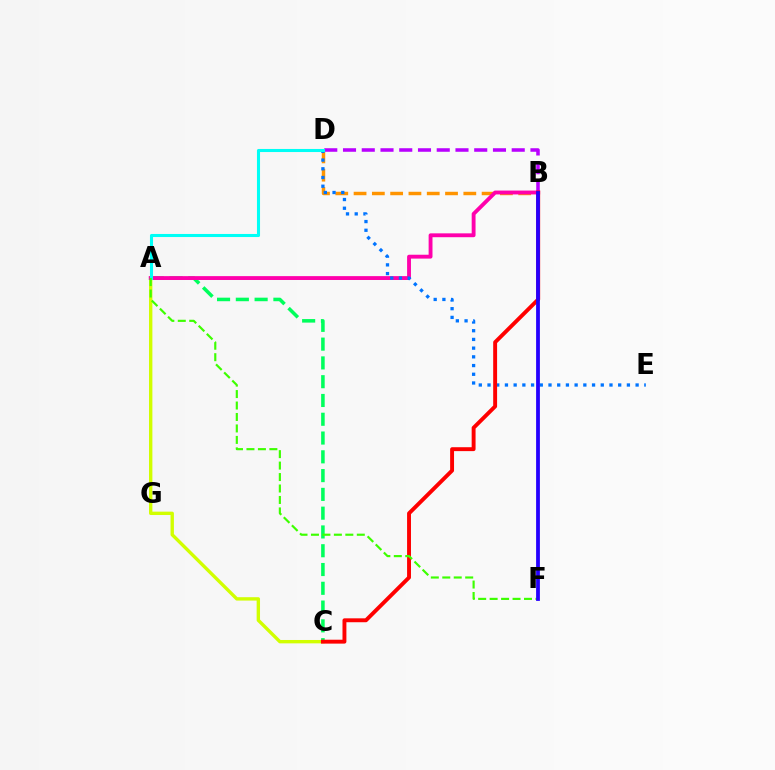{('A', 'C'): [{'color': '#d1ff00', 'line_style': 'solid', 'thickness': 2.43}, {'color': '#00ff5c', 'line_style': 'dashed', 'thickness': 2.55}], ('B', 'D'): [{'color': '#ff9400', 'line_style': 'dashed', 'thickness': 2.49}, {'color': '#b900ff', 'line_style': 'dashed', 'thickness': 2.55}], ('A', 'B'): [{'color': '#ff00ac', 'line_style': 'solid', 'thickness': 2.78}], ('D', 'E'): [{'color': '#0074ff', 'line_style': 'dotted', 'thickness': 2.37}], ('A', 'D'): [{'color': '#00fff6', 'line_style': 'solid', 'thickness': 2.21}], ('B', 'C'): [{'color': '#ff0000', 'line_style': 'solid', 'thickness': 2.81}], ('A', 'F'): [{'color': '#3dff00', 'line_style': 'dashed', 'thickness': 1.56}], ('B', 'F'): [{'color': '#2500ff', 'line_style': 'solid', 'thickness': 2.73}]}